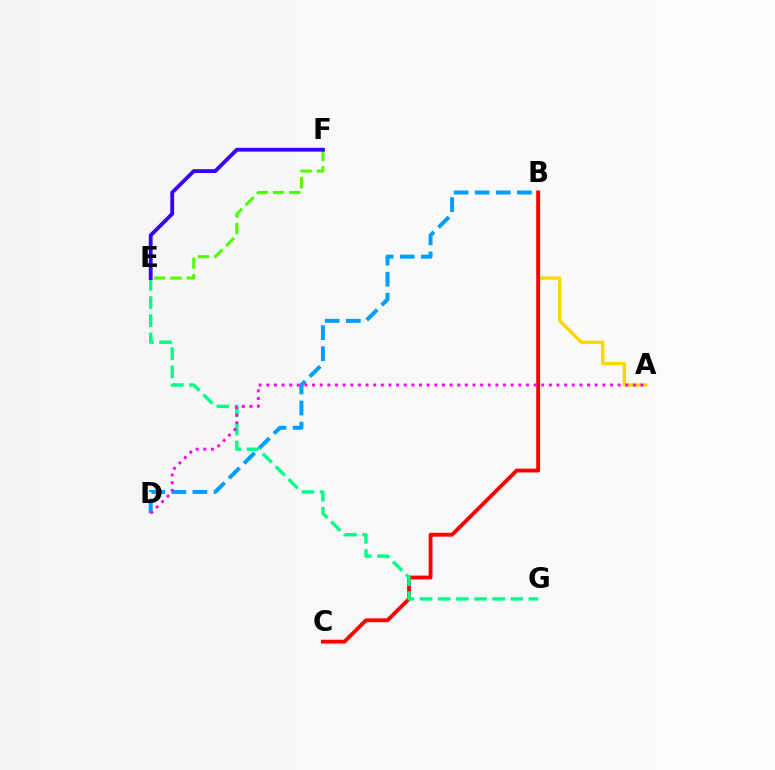{('B', 'D'): [{'color': '#009eff', 'line_style': 'dashed', 'thickness': 2.87}], ('A', 'B'): [{'color': '#ffd500', 'line_style': 'solid', 'thickness': 2.41}], ('B', 'C'): [{'color': '#ff0000', 'line_style': 'solid', 'thickness': 2.78}], ('E', 'G'): [{'color': '#00ff86', 'line_style': 'dashed', 'thickness': 2.47}], ('A', 'D'): [{'color': '#ff00ed', 'line_style': 'dotted', 'thickness': 2.08}], ('E', 'F'): [{'color': '#4fff00', 'line_style': 'dashed', 'thickness': 2.21}, {'color': '#3700ff', 'line_style': 'solid', 'thickness': 2.75}]}